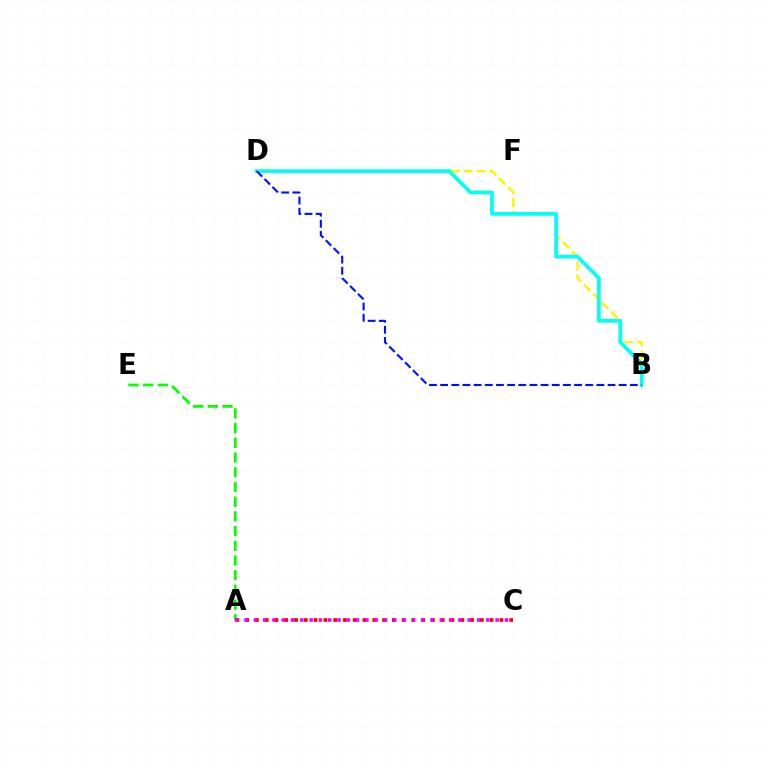{('A', 'E'): [{'color': '#08ff00', 'line_style': 'dashed', 'thickness': 2.0}], ('B', 'D'): [{'color': '#fcf500', 'line_style': 'dashed', 'thickness': 1.74}, {'color': '#00fff6', 'line_style': 'solid', 'thickness': 2.68}, {'color': '#0010ff', 'line_style': 'dashed', 'thickness': 1.52}], ('A', 'C'): [{'color': '#ff0000', 'line_style': 'dotted', 'thickness': 2.66}, {'color': '#ee00ff', 'line_style': 'dotted', 'thickness': 2.53}]}